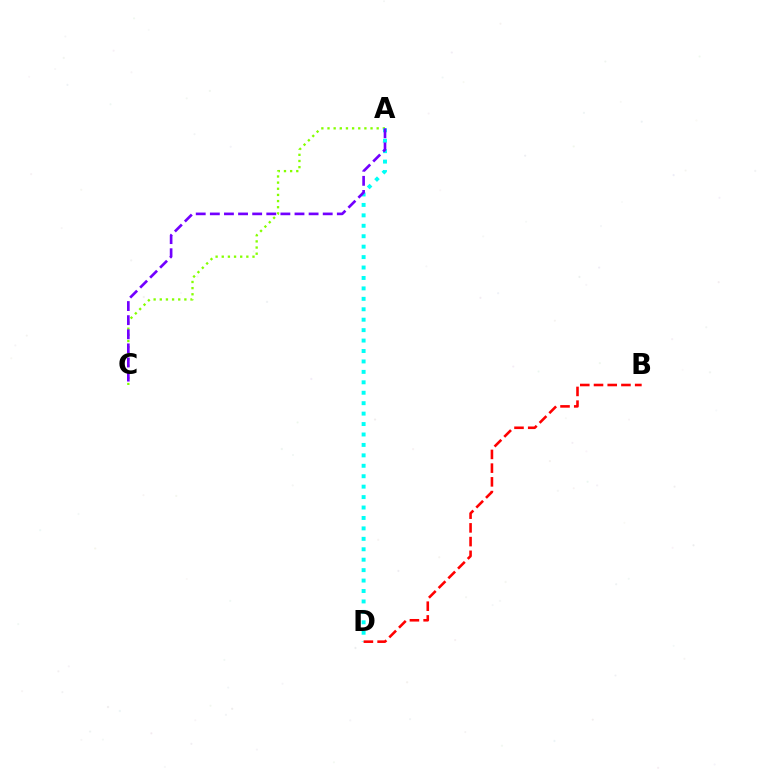{('A', 'C'): [{'color': '#84ff00', 'line_style': 'dotted', 'thickness': 1.67}, {'color': '#7200ff', 'line_style': 'dashed', 'thickness': 1.92}], ('A', 'D'): [{'color': '#00fff6', 'line_style': 'dotted', 'thickness': 2.84}], ('B', 'D'): [{'color': '#ff0000', 'line_style': 'dashed', 'thickness': 1.86}]}